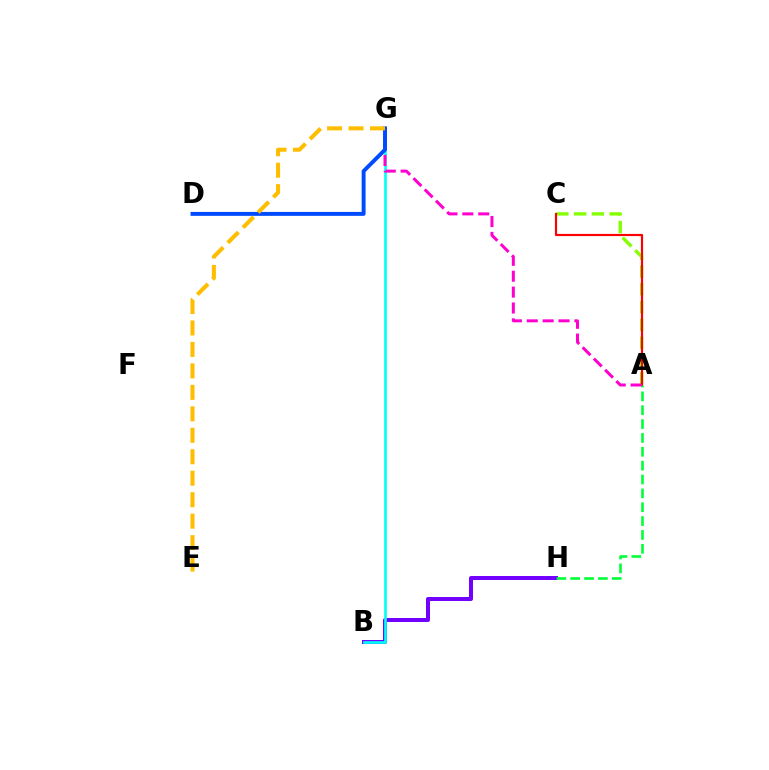{('A', 'C'): [{'color': '#84ff00', 'line_style': 'dashed', 'thickness': 2.42}, {'color': '#ff0000', 'line_style': 'solid', 'thickness': 1.56}], ('B', 'H'): [{'color': '#7200ff', 'line_style': 'solid', 'thickness': 2.87}], ('B', 'G'): [{'color': '#00fff6', 'line_style': 'solid', 'thickness': 1.91}], ('A', 'H'): [{'color': '#00ff39', 'line_style': 'dashed', 'thickness': 1.88}], ('A', 'G'): [{'color': '#ff00cf', 'line_style': 'dashed', 'thickness': 2.16}], ('D', 'G'): [{'color': '#004bff', 'line_style': 'solid', 'thickness': 2.82}], ('E', 'G'): [{'color': '#ffbd00', 'line_style': 'dashed', 'thickness': 2.92}]}